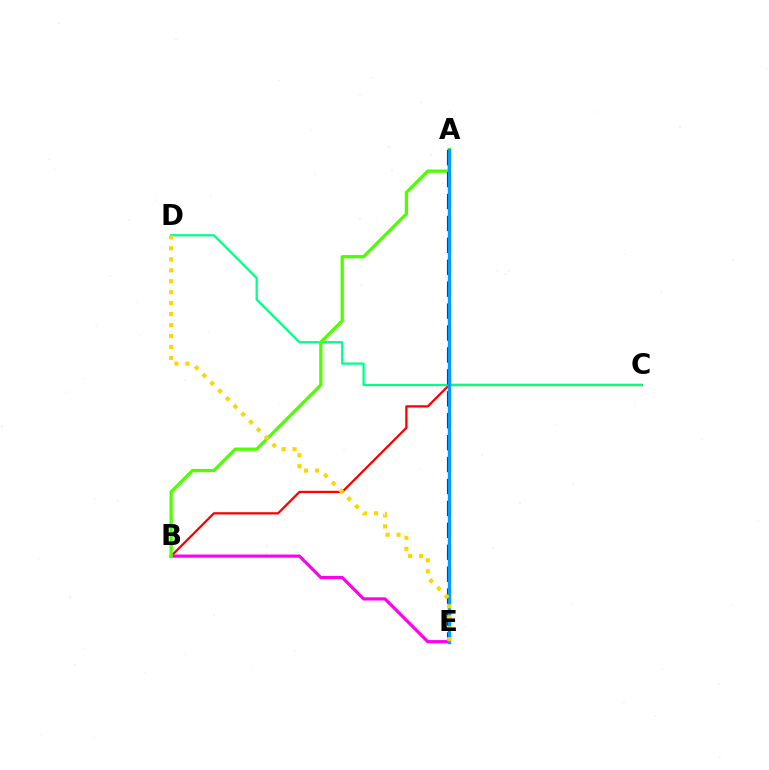{('B', 'C'): [{'color': '#ff0000', 'line_style': 'solid', 'thickness': 1.64}], ('C', 'D'): [{'color': '#00ff86', 'line_style': 'solid', 'thickness': 1.62}], ('B', 'E'): [{'color': '#ff00ed', 'line_style': 'solid', 'thickness': 2.28}], ('A', 'B'): [{'color': '#4fff00', 'line_style': 'solid', 'thickness': 2.36}], ('A', 'E'): [{'color': '#3700ff', 'line_style': 'dashed', 'thickness': 2.98}, {'color': '#009eff', 'line_style': 'solid', 'thickness': 2.41}], ('D', 'E'): [{'color': '#ffd500', 'line_style': 'dotted', 'thickness': 2.98}]}